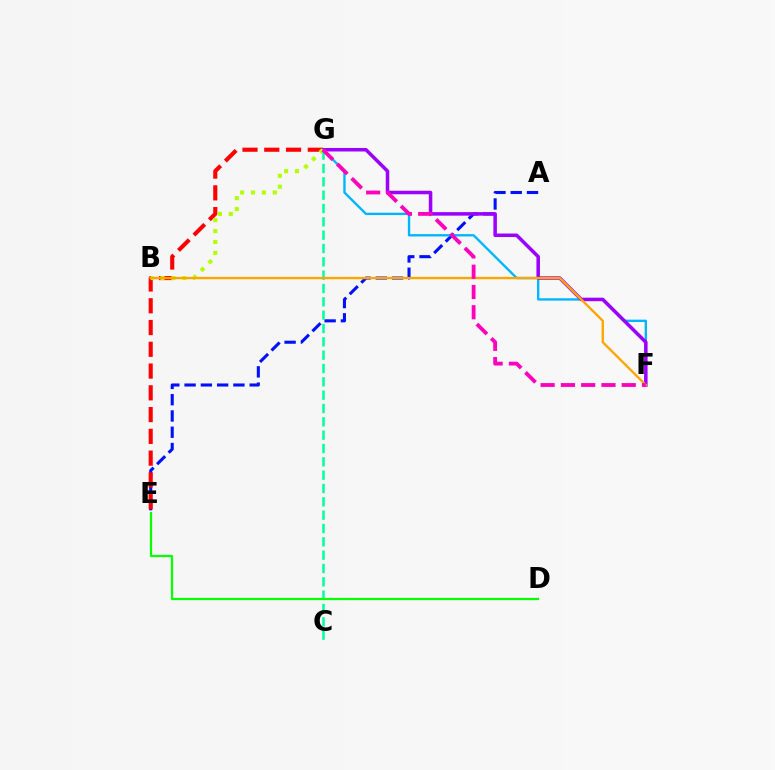{('A', 'E'): [{'color': '#0010ff', 'line_style': 'dashed', 'thickness': 2.21}], ('E', 'G'): [{'color': '#ff0000', 'line_style': 'dashed', 'thickness': 2.96}], ('F', 'G'): [{'color': '#00b5ff', 'line_style': 'solid', 'thickness': 1.7}, {'color': '#9b00ff', 'line_style': 'solid', 'thickness': 2.53}, {'color': '#ff00bd', 'line_style': 'dashed', 'thickness': 2.75}], ('B', 'G'): [{'color': '#b3ff00', 'line_style': 'dotted', 'thickness': 2.96}], ('C', 'G'): [{'color': '#00ff9d', 'line_style': 'dashed', 'thickness': 1.81}], ('B', 'F'): [{'color': '#ffa500', 'line_style': 'solid', 'thickness': 1.7}], ('D', 'E'): [{'color': '#08ff00', 'line_style': 'solid', 'thickness': 1.61}]}